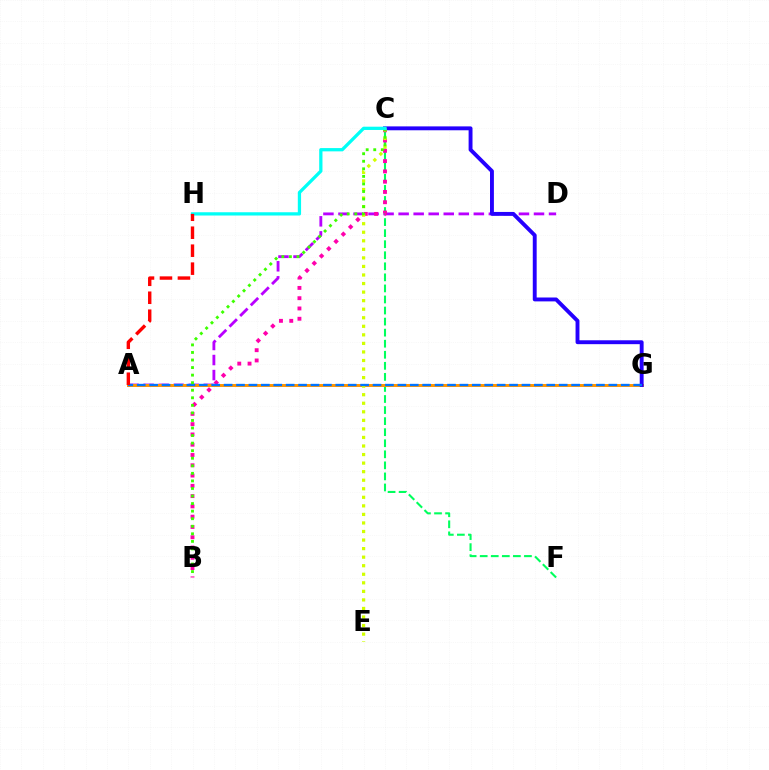{('A', 'D'): [{'color': '#b900ff', 'line_style': 'dashed', 'thickness': 2.04}], ('C', 'F'): [{'color': '#00ff5c', 'line_style': 'dashed', 'thickness': 1.5}], ('B', 'C'): [{'color': '#ff00ac', 'line_style': 'dotted', 'thickness': 2.79}, {'color': '#3dff00', 'line_style': 'dotted', 'thickness': 2.05}], ('A', 'G'): [{'color': '#ff9400', 'line_style': 'solid', 'thickness': 2.13}, {'color': '#0074ff', 'line_style': 'dashed', 'thickness': 1.69}], ('C', 'G'): [{'color': '#2500ff', 'line_style': 'solid', 'thickness': 2.8}], ('C', 'E'): [{'color': '#d1ff00', 'line_style': 'dotted', 'thickness': 2.32}], ('C', 'H'): [{'color': '#00fff6', 'line_style': 'solid', 'thickness': 2.35}], ('A', 'H'): [{'color': '#ff0000', 'line_style': 'dashed', 'thickness': 2.44}]}